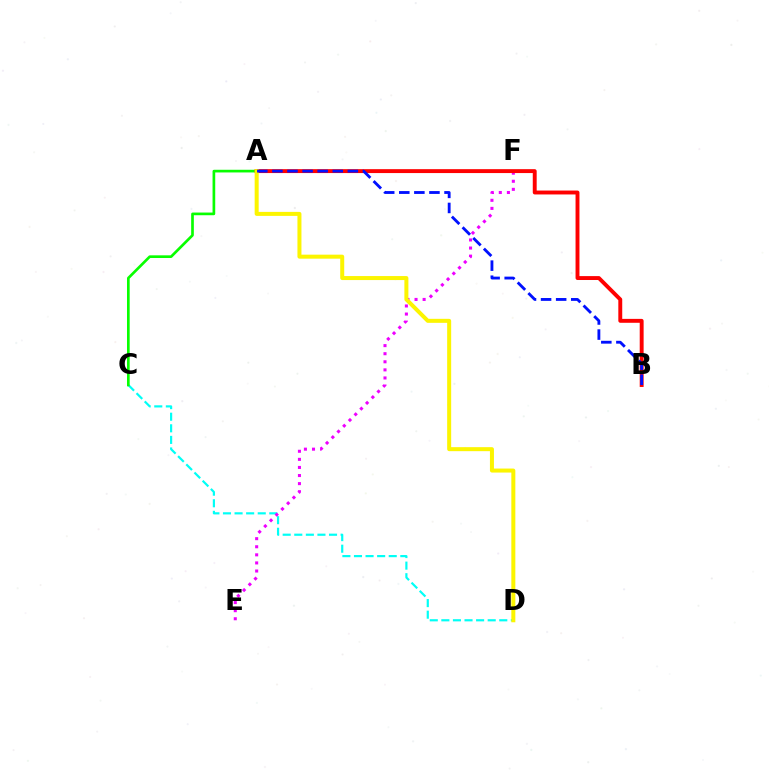{('C', 'D'): [{'color': '#00fff6', 'line_style': 'dashed', 'thickness': 1.57}], ('A', 'C'): [{'color': '#08ff00', 'line_style': 'solid', 'thickness': 1.93}], ('E', 'F'): [{'color': '#ee00ff', 'line_style': 'dotted', 'thickness': 2.2}], ('A', 'B'): [{'color': '#ff0000', 'line_style': 'solid', 'thickness': 2.81}, {'color': '#0010ff', 'line_style': 'dashed', 'thickness': 2.05}], ('A', 'D'): [{'color': '#fcf500', 'line_style': 'solid', 'thickness': 2.88}]}